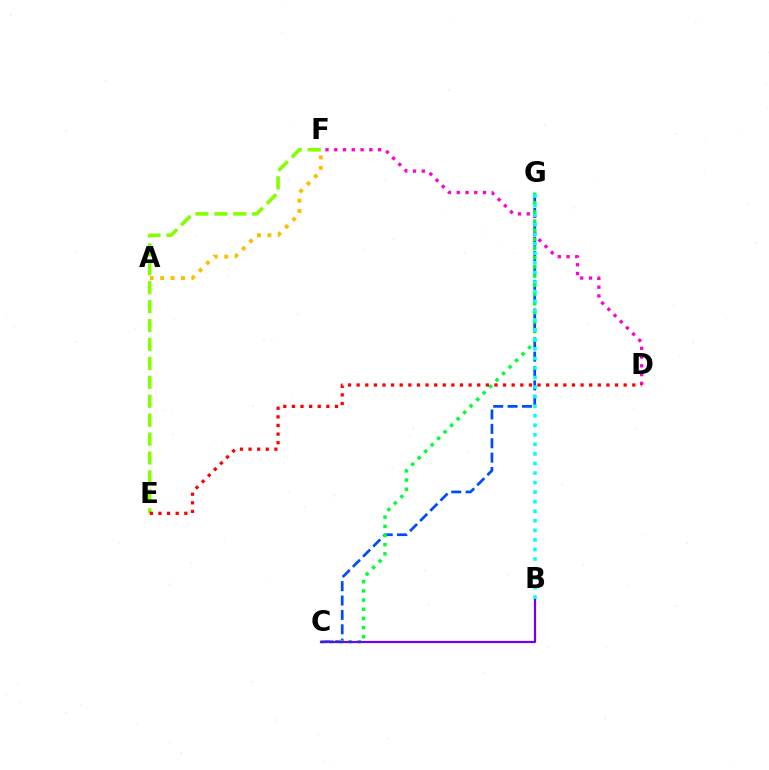{('A', 'F'): [{'color': '#ffbd00', 'line_style': 'dotted', 'thickness': 2.83}], ('C', 'G'): [{'color': '#004bff', 'line_style': 'dashed', 'thickness': 1.95}, {'color': '#00ff39', 'line_style': 'dotted', 'thickness': 2.49}], ('D', 'F'): [{'color': '#ff00cf', 'line_style': 'dotted', 'thickness': 2.38}], ('E', 'F'): [{'color': '#84ff00', 'line_style': 'dashed', 'thickness': 2.57}], ('D', 'E'): [{'color': '#ff0000', 'line_style': 'dotted', 'thickness': 2.34}], ('B', 'C'): [{'color': '#7200ff', 'line_style': 'solid', 'thickness': 1.59}], ('B', 'G'): [{'color': '#00fff6', 'line_style': 'dotted', 'thickness': 2.59}]}